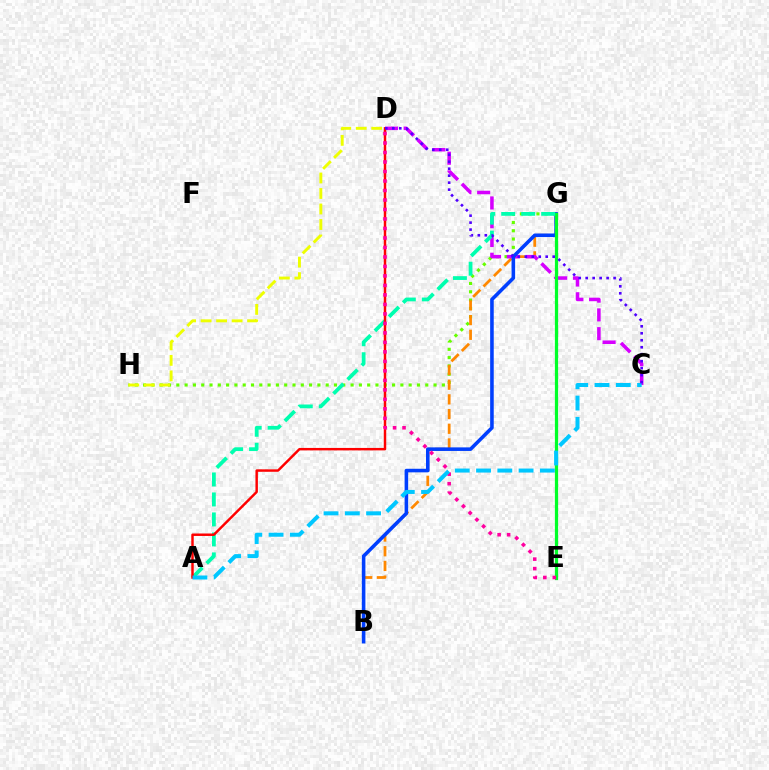{('G', 'H'): [{'color': '#66ff00', 'line_style': 'dotted', 'thickness': 2.25}], ('B', 'G'): [{'color': '#ff8800', 'line_style': 'dashed', 'thickness': 2.0}, {'color': '#003fff', 'line_style': 'solid', 'thickness': 2.57}], ('C', 'D'): [{'color': '#d600ff', 'line_style': 'dashed', 'thickness': 2.55}, {'color': '#4f00ff', 'line_style': 'dotted', 'thickness': 1.9}], ('E', 'G'): [{'color': '#00ff27', 'line_style': 'solid', 'thickness': 2.32}], ('A', 'G'): [{'color': '#00ffaf', 'line_style': 'dashed', 'thickness': 2.71}], ('A', 'D'): [{'color': '#ff0000', 'line_style': 'solid', 'thickness': 1.77}], ('D', 'E'): [{'color': '#ff00a0', 'line_style': 'dotted', 'thickness': 2.58}], ('A', 'C'): [{'color': '#00c7ff', 'line_style': 'dashed', 'thickness': 2.89}], ('D', 'H'): [{'color': '#eeff00', 'line_style': 'dashed', 'thickness': 2.11}]}